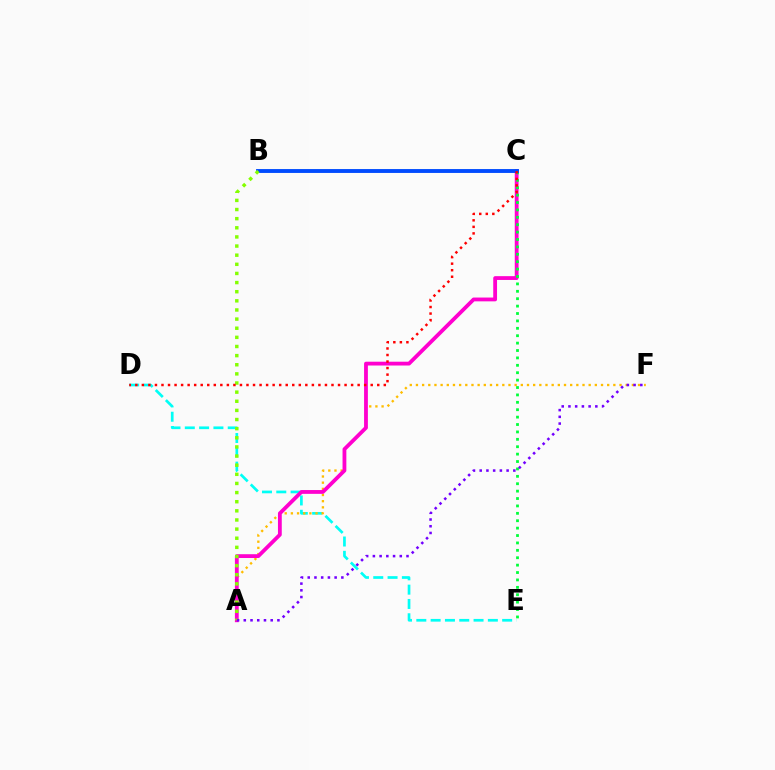{('D', 'E'): [{'color': '#00fff6', 'line_style': 'dashed', 'thickness': 1.94}], ('A', 'F'): [{'color': '#ffbd00', 'line_style': 'dotted', 'thickness': 1.68}, {'color': '#7200ff', 'line_style': 'dotted', 'thickness': 1.83}], ('A', 'C'): [{'color': '#ff00cf', 'line_style': 'solid', 'thickness': 2.74}], ('C', 'E'): [{'color': '#00ff39', 'line_style': 'dotted', 'thickness': 2.01}], ('B', 'C'): [{'color': '#004bff', 'line_style': 'solid', 'thickness': 2.79}], ('A', 'B'): [{'color': '#84ff00', 'line_style': 'dotted', 'thickness': 2.48}], ('C', 'D'): [{'color': '#ff0000', 'line_style': 'dotted', 'thickness': 1.78}]}